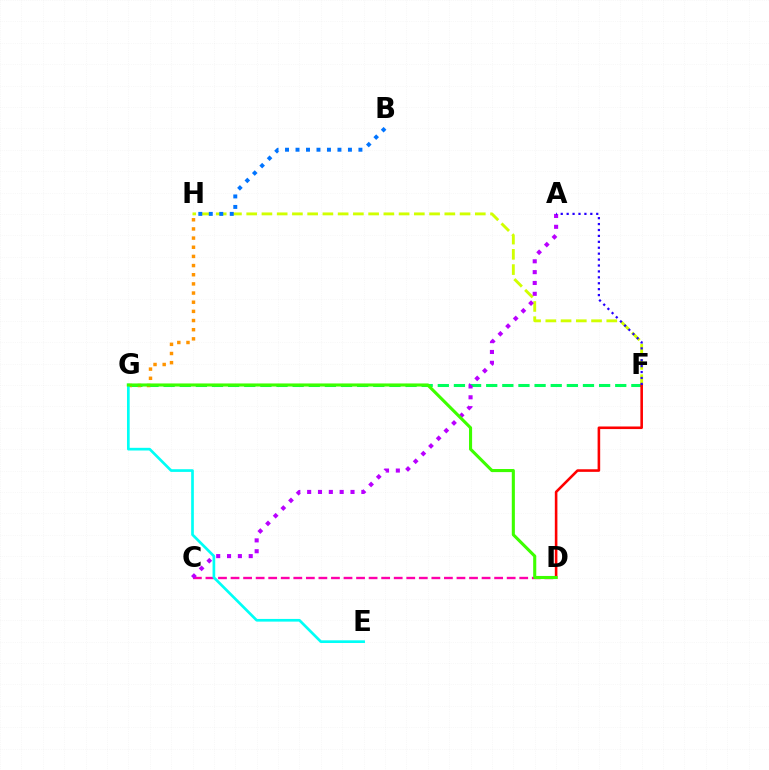{('F', 'G'): [{'color': '#00ff5c', 'line_style': 'dashed', 'thickness': 2.19}], ('C', 'D'): [{'color': '#ff00ac', 'line_style': 'dashed', 'thickness': 1.71}], ('F', 'H'): [{'color': '#d1ff00', 'line_style': 'dashed', 'thickness': 2.07}], ('G', 'H'): [{'color': '#ff9400', 'line_style': 'dotted', 'thickness': 2.49}], ('E', 'G'): [{'color': '#00fff6', 'line_style': 'solid', 'thickness': 1.93}], ('B', 'H'): [{'color': '#0074ff', 'line_style': 'dotted', 'thickness': 2.85}], ('D', 'F'): [{'color': '#ff0000', 'line_style': 'solid', 'thickness': 1.86}], ('A', 'C'): [{'color': '#b900ff', 'line_style': 'dotted', 'thickness': 2.94}], ('A', 'F'): [{'color': '#2500ff', 'line_style': 'dotted', 'thickness': 1.61}], ('D', 'G'): [{'color': '#3dff00', 'line_style': 'solid', 'thickness': 2.23}]}